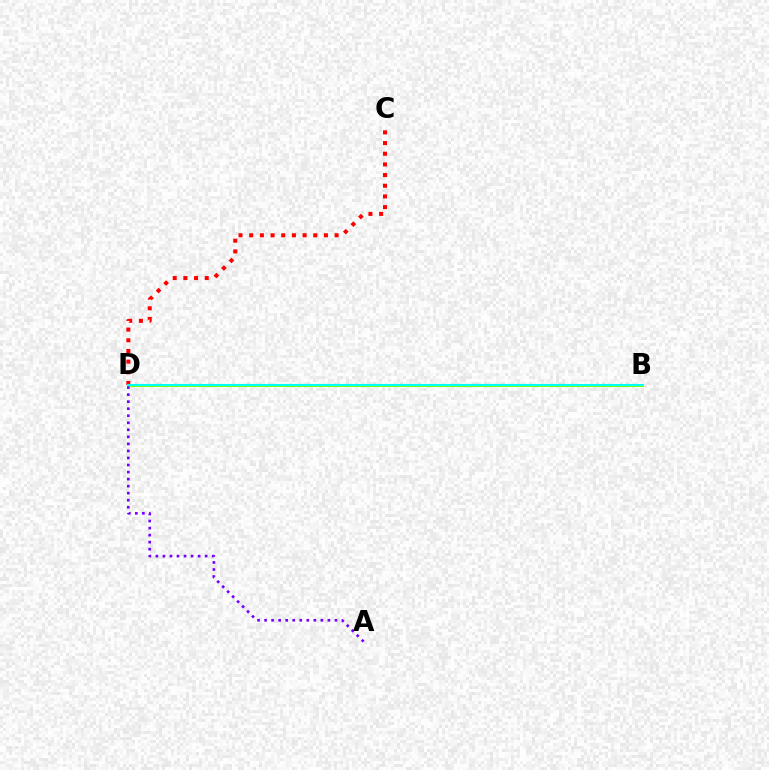{('C', 'D'): [{'color': '#ff0000', 'line_style': 'dotted', 'thickness': 2.9}], ('B', 'D'): [{'color': '#84ff00', 'line_style': 'solid', 'thickness': 2.16}, {'color': '#00fff6', 'line_style': 'solid', 'thickness': 1.54}], ('A', 'D'): [{'color': '#7200ff', 'line_style': 'dotted', 'thickness': 1.91}]}